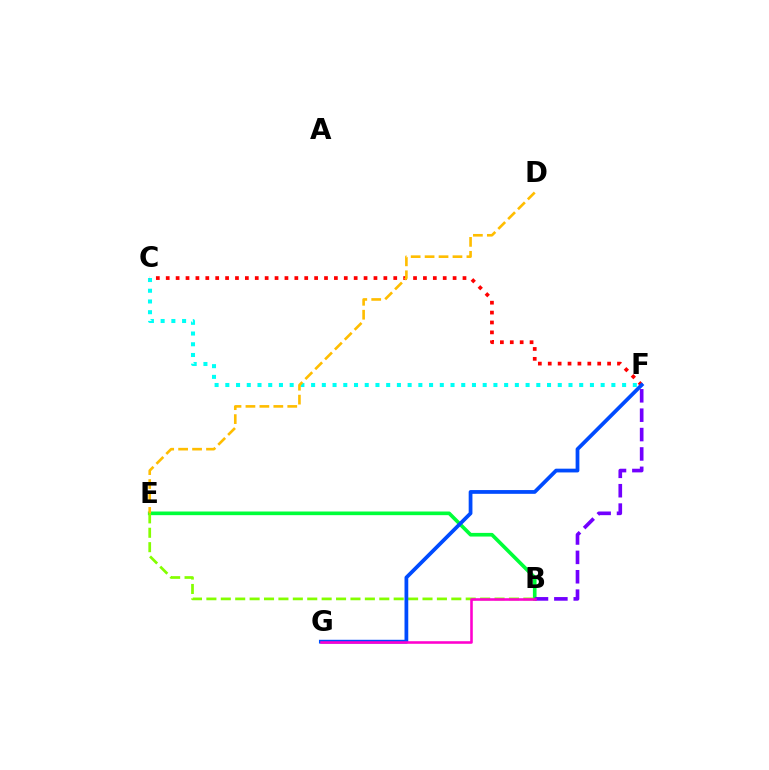{('C', 'F'): [{'color': '#00fff6', 'line_style': 'dotted', 'thickness': 2.91}, {'color': '#ff0000', 'line_style': 'dotted', 'thickness': 2.69}], ('B', 'E'): [{'color': '#00ff39', 'line_style': 'solid', 'thickness': 2.63}, {'color': '#84ff00', 'line_style': 'dashed', 'thickness': 1.96}], ('B', 'F'): [{'color': '#7200ff', 'line_style': 'dashed', 'thickness': 2.63}], ('D', 'E'): [{'color': '#ffbd00', 'line_style': 'dashed', 'thickness': 1.89}], ('F', 'G'): [{'color': '#004bff', 'line_style': 'solid', 'thickness': 2.7}], ('B', 'G'): [{'color': '#ff00cf', 'line_style': 'solid', 'thickness': 1.85}]}